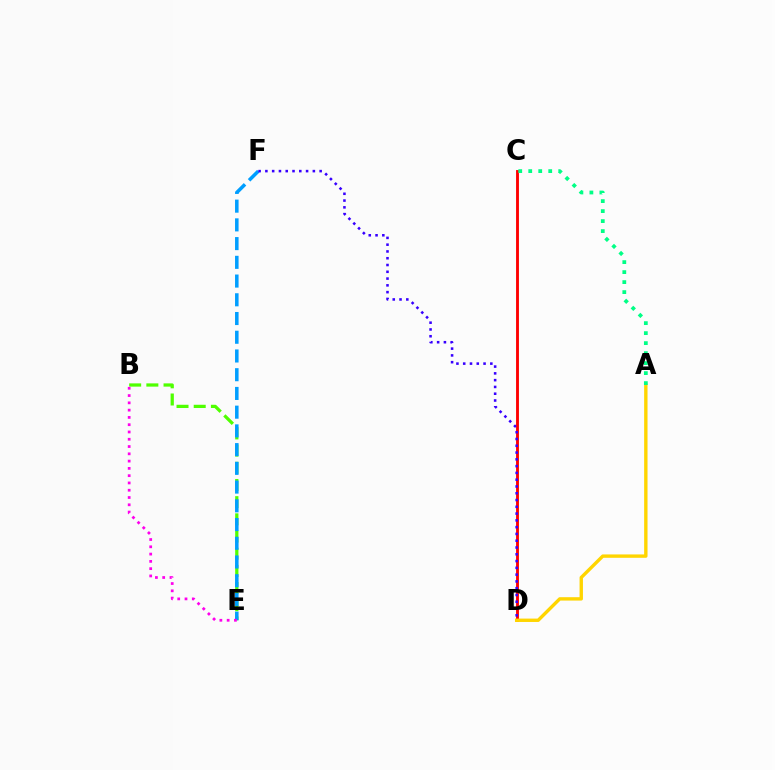{('B', 'E'): [{'color': '#4fff00', 'line_style': 'dashed', 'thickness': 2.33}, {'color': '#ff00ed', 'line_style': 'dotted', 'thickness': 1.98}], ('C', 'D'): [{'color': '#ff0000', 'line_style': 'solid', 'thickness': 2.06}], ('A', 'D'): [{'color': '#ffd500', 'line_style': 'solid', 'thickness': 2.43}], ('E', 'F'): [{'color': '#009eff', 'line_style': 'dashed', 'thickness': 2.54}], ('A', 'C'): [{'color': '#00ff86', 'line_style': 'dotted', 'thickness': 2.72}], ('D', 'F'): [{'color': '#3700ff', 'line_style': 'dotted', 'thickness': 1.84}]}